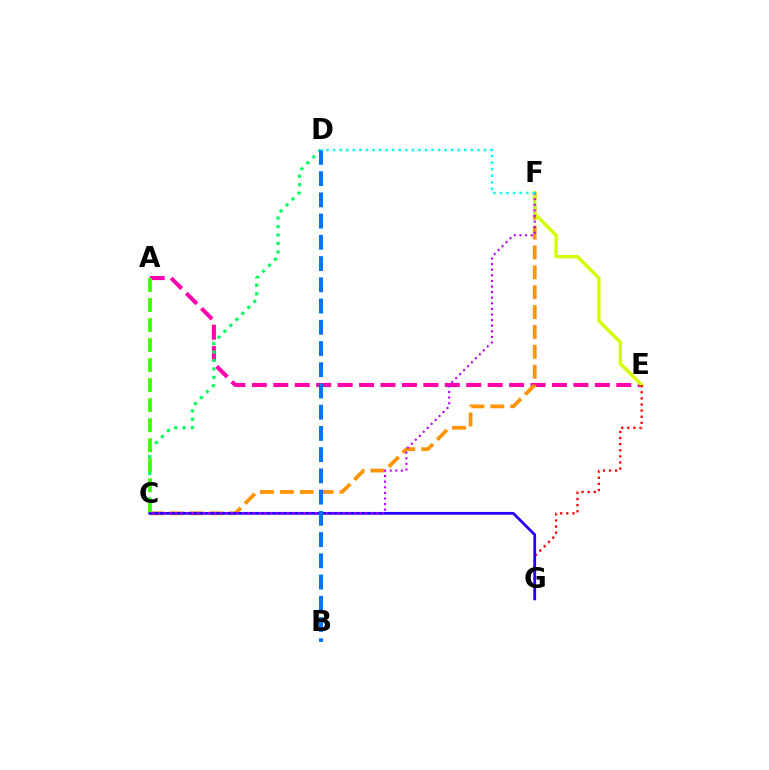{('A', 'E'): [{'color': '#ff00ac', 'line_style': 'dashed', 'thickness': 2.91}], ('C', 'F'): [{'color': '#ff9400', 'line_style': 'dashed', 'thickness': 2.7}, {'color': '#b900ff', 'line_style': 'dotted', 'thickness': 1.52}], ('E', 'F'): [{'color': '#d1ff00', 'line_style': 'solid', 'thickness': 2.43}], ('C', 'D'): [{'color': '#00ff5c', 'line_style': 'dotted', 'thickness': 2.3}], ('E', 'G'): [{'color': '#ff0000', 'line_style': 'dotted', 'thickness': 1.66}], ('C', 'G'): [{'color': '#2500ff', 'line_style': 'solid', 'thickness': 2.0}], ('B', 'D'): [{'color': '#0074ff', 'line_style': 'dashed', 'thickness': 2.88}], ('A', 'C'): [{'color': '#3dff00', 'line_style': 'dashed', 'thickness': 2.72}], ('D', 'F'): [{'color': '#00fff6', 'line_style': 'dotted', 'thickness': 1.78}]}